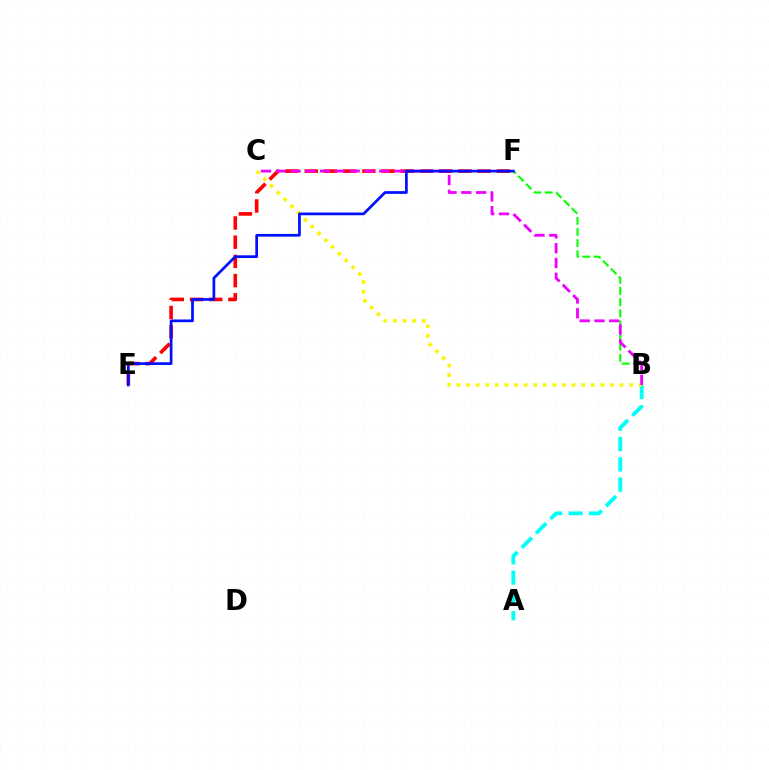{('E', 'F'): [{'color': '#ff0000', 'line_style': 'dashed', 'thickness': 2.61}, {'color': '#0010ff', 'line_style': 'solid', 'thickness': 1.96}], ('A', 'B'): [{'color': '#00fff6', 'line_style': 'dashed', 'thickness': 2.76}], ('B', 'F'): [{'color': '#08ff00', 'line_style': 'dashed', 'thickness': 1.52}], ('B', 'C'): [{'color': '#fcf500', 'line_style': 'dotted', 'thickness': 2.61}, {'color': '#ee00ff', 'line_style': 'dashed', 'thickness': 2.01}]}